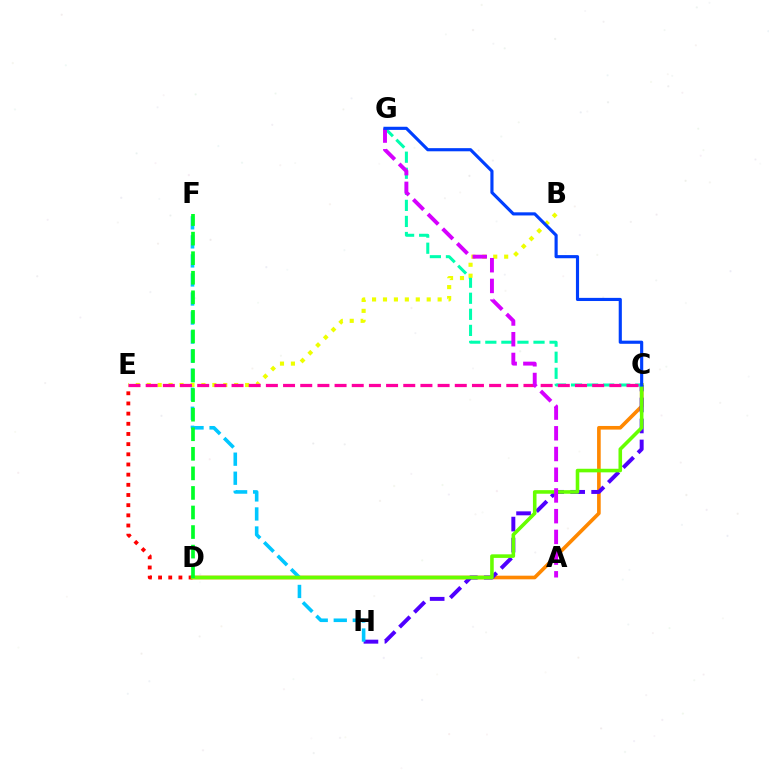{('C', 'D'): [{'color': '#ff8800', 'line_style': 'solid', 'thickness': 2.62}, {'color': '#66ff00', 'line_style': 'solid', 'thickness': 2.58}], ('D', 'E'): [{'color': '#ff0000', 'line_style': 'dotted', 'thickness': 2.76}], ('C', 'H'): [{'color': '#4f00ff', 'line_style': 'dashed', 'thickness': 2.85}], ('F', 'H'): [{'color': '#00c7ff', 'line_style': 'dashed', 'thickness': 2.59}], ('C', 'G'): [{'color': '#00ffaf', 'line_style': 'dashed', 'thickness': 2.18}, {'color': '#003fff', 'line_style': 'solid', 'thickness': 2.26}], ('B', 'E'): [{'color': '#eeff00', 'line_style': 'dotted', 'thickness': 2.97}], ('C', 'E'): [{'color': '#ff00a0', 'line_style': 'dashed', 'thickness': 2.33}], ('A', 'G'): [{'color': '#d600ff', 'line_style': 'dashed', 'thickness': 2.81}], ('D', 'F'): [{'color': '#00ff27', 'line_style': 'dashed', 'thickness': 2.66}]}